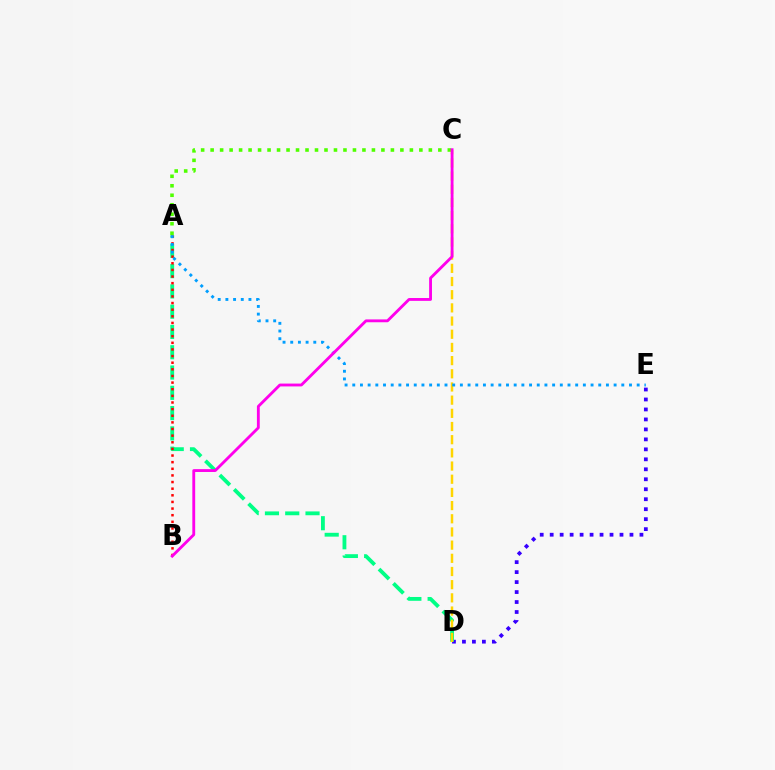{('A', 'C'): [{'color': '#4fff00', 'line_style': 'dotted', 'thickness': 2.58}], ('D', 'E'): [{'color': '#3700ff', 'line_style': 'dotted', 'thickness': 2.71}], ('A', 'D'): [{'color': '#00ff86', 'line_style': 'dashed', 'thickness': 2.76}], ('C', 'D'): [{'color': '#ffd500', 'line_style': 'dashed', 'thickness': 1.79}], ('A', 'B'): [{'color': '#ff0000', 'line_style': 'dotted', 'thickness': 1.8}], ('A', 'E'): [{'color': '#009eff', 'line_style': 'dotted', 'thickness': 2.09}], ('B', 'C'): [{'color': '#ff00ed', 'line_style': 'solid', 'thickness': 2.05}]}